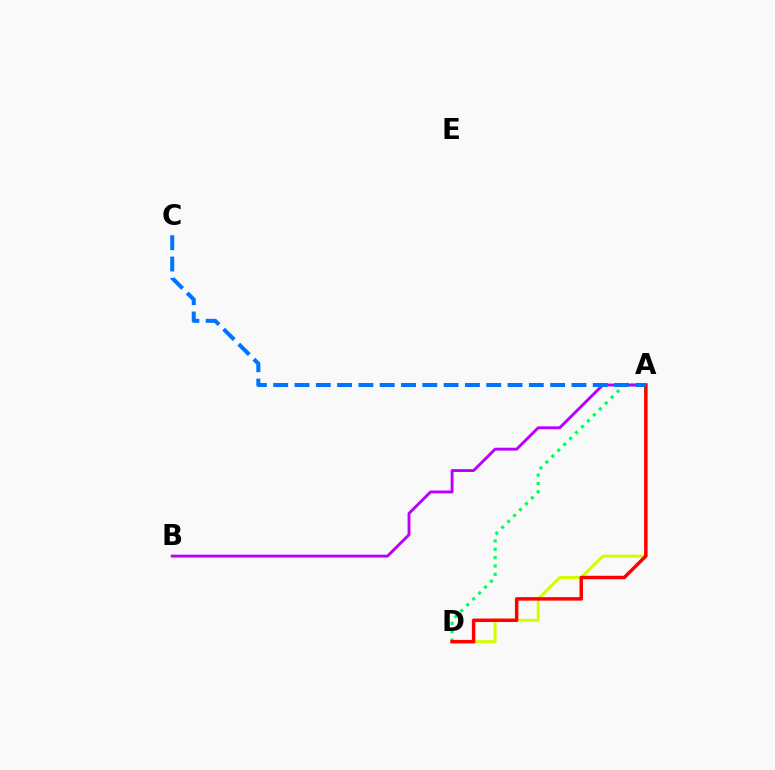{('A', 'D'): [{'color': '#00ff5c', 'line_style': 'dotted', 'thickness': 2.27}, {'color': '#d1ff00', 'line_style': 'solid', 'thickness': 2.12}, {'color': '#ff0000', 'line_style': 'solid', 'thickness': 2.5}], ('A', 'B'): [{'color': '#b900ff', 'line_style': 'solid', 'thickness': 2.08}], ('A', 'C'): [{'color': '#0074ff', 'line_style': 'dashed', 'thickness': 2.89}]}